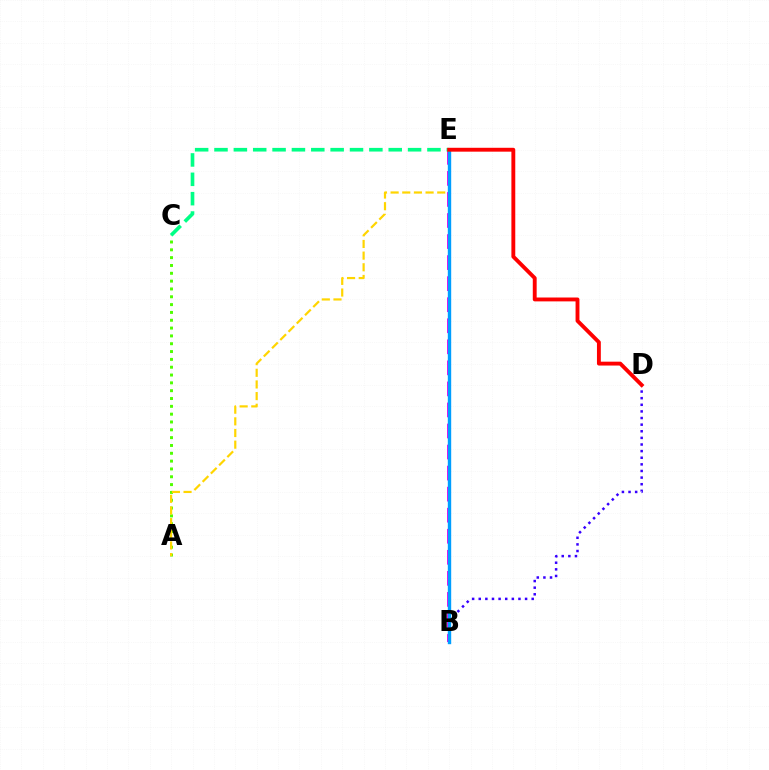{('B', 'E'): [{'color': '#ff00ed', 'line_style': 'dashed', 'thickness': 2.86}, {'color': '#009eff', 'line_style': 'solid', 'thickness': 2.43}], ('A', 'C'): [{'color': '#4fff00', 'line_style': 'dotted', 'thickness': 2.13}], ('B', 'D'): [{'color': '#3700ff', 'line_style': 'dotted', 'thickness': 1.8}], ('A', 'E'): [{'color': '#ffd500', 'line_style': 'dashed', 'thickness': 1.58}], ('C', 'E'): [{'color': '#00ff86', 'line_style': 'dashed', 'thickness': 2.63}], ('D', 'E'): [{'color': '#ff0000', 'line_style': 'solid', 'thickness': 2.79}]}